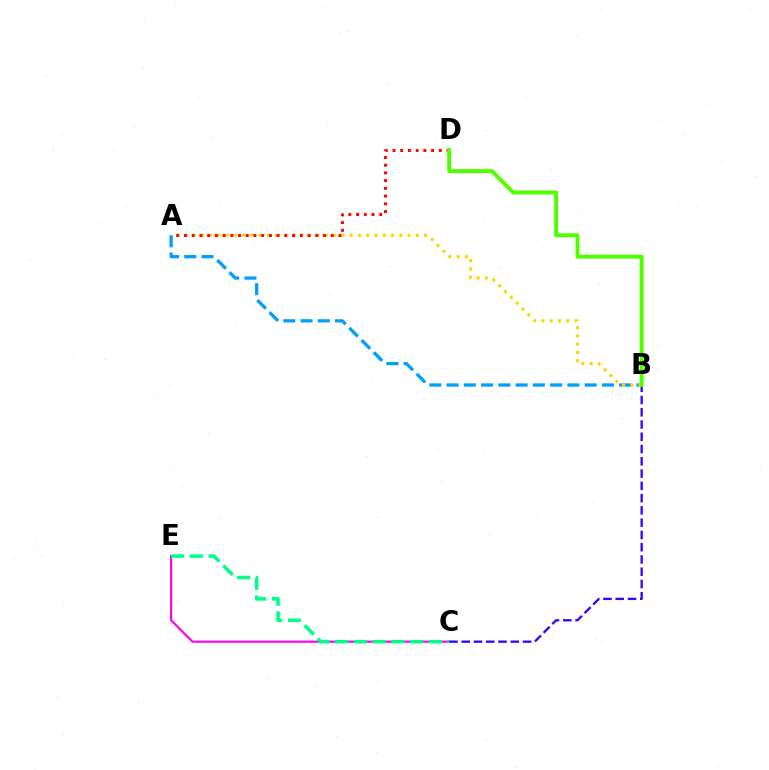{('A', 'B'): [{'color': '#009eff', 'line_style': 'dashed', 'thickness': 2.35}, {'color': '#ffd500', 'line_style': 'dotted', 'thickness': 2.25}], ('C', 'E'): [{'color': '#ff00ed', 'line_style': 'solid', 'thickness': 1.55}, {'color': '#00ff86', 'line_style': 'dashed', 'thickness': 2.54}], ('A', 'D'): [{'color': '#ff0000', 'line_style': 'dotted', 'thickness': 2.1}], ('B', 'C'): [{'color': '#3700ff', 'line_style': 'dashed', 'thickness': 1.67}], ('B', 'D'): [{'color': '#4fff00', 'line_style': 'solid', 'thickness': 2.81}]}